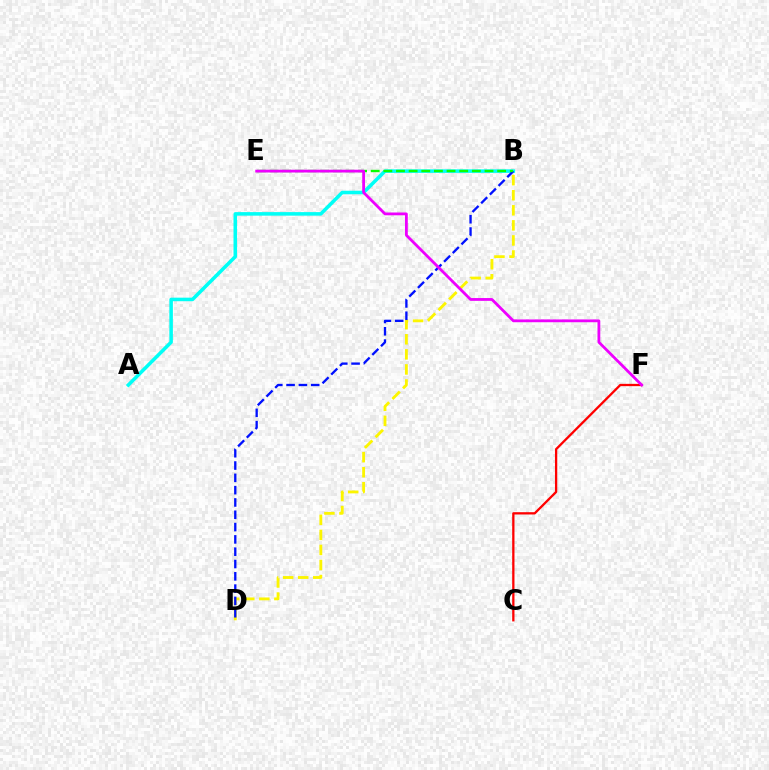{('A', 'B'): [{'color': '#00fff6', 'line_style': 'solid', 'thickness': 2.55}], ('B', 'D'): [{'color': '#fcf500', 'line_style': 'dashed', 'thickness': 2.05}, {'color': '#0010ff', 'line_style': 'dashed', 'thickness': 1.67}], ('B', 'E'): [{'color': '#08ff00', 'line_style': 'dashed', 'thickness': 1.72}], ('C', 'F'): [{'color': '#ff0000', 'line_style': 'solid', 'thickness': 1.65}], ('E', 'F'): [{'color': '#ee00ff', 'line_style': 'solid', 'thickness': 2.01}]}